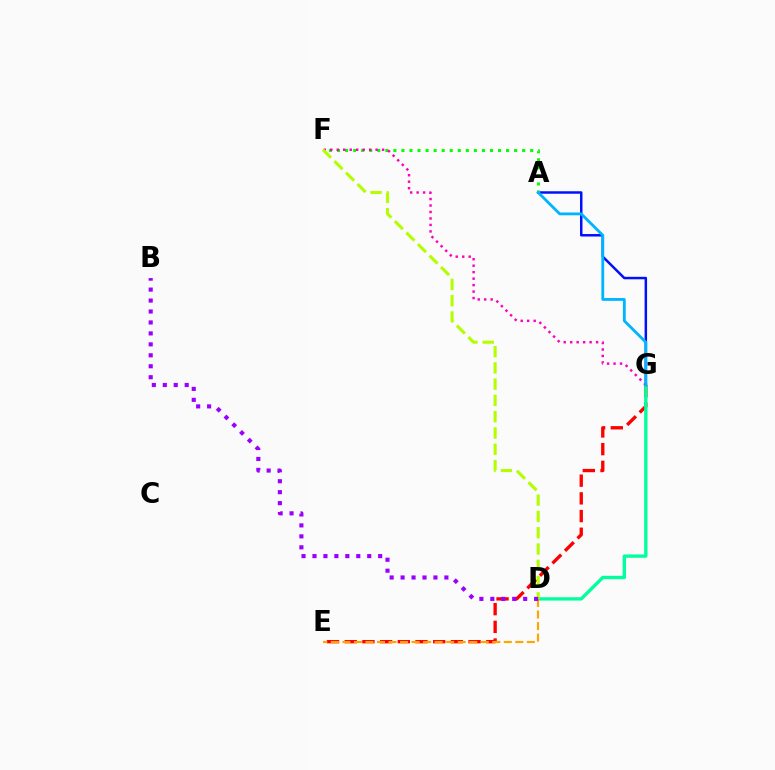{('E', 'G'): [{'color': '#ff0000', 'line_style': 'dashed', 'thickness': 2.4}], ('A', 'G'): [{'color': '#0010ff', 'line_style': 'solid', 'thickness': 1.79}, {'color': '#00b5ff', 'line_style': 'solid', 'thickness': 2.03}], ('A', 'F'): [{'color': '#08ff00', 'line_style': 'dotted', 'thickness': 2.19}], ('D', 'G'): [{'color': '#00ff9d', 'line_style': 'solid', 'thickness': 2.41}], ('F', 'G'): [{'color': '#ff00bd', 'line_style': 'dotted', 'thickness': 1.76}], ('D', 'E'): [{'color': '#ffa500', 'line_style': 'dashed', 'thickness': 1.57}], ('D', 'F'): [{'color': '#b3ff00', 'line_style': 'dashed', 'thickness': 2.21}], ('B', 'D'): [{'color': '#9b00ff', 'line_style': 'dotted', 'thickness': 2.98}]}